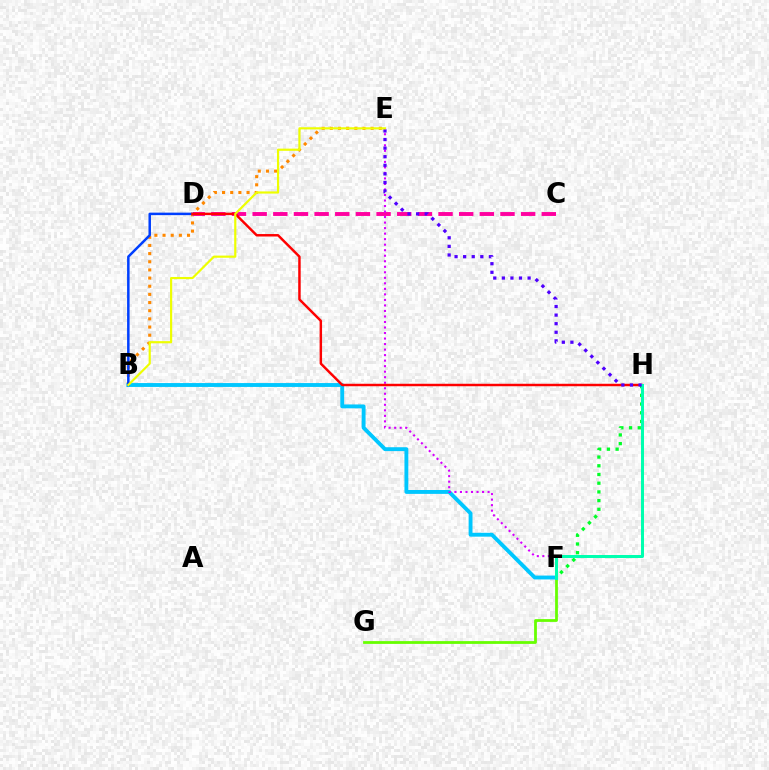{('B', 'E'): [{'color': '#ff8800', 'line_style': 'dotted', 'thickness': 2.22}, {'color': '#eeff00', 'line_style': 'solid', 'thickness': 1.57}], ('C', 'D'): [{'color': '#ff00a0', 'line_style': 'dashed', 'thickness': 2.81}], ('B', 'F'): [{'color': '#00c7ff', 'line_style': 'solid', 'thickness': 2.79}], ('E', 'F'): [{'color': '#d600ff', 'line_style': 'dotted', 'thickness': 1.5}], ('B', 'D'): [{'color': '#003fff', 'line_style': 'solid', 'thickness': 1.8}], ('F', 'H'): [{'color': '#00ff27', 'line_style': 'dotted', 'thickness': 2.37}, {'color': '#00ffaf', 'line_style': 'solid', 'thickness': 2.16}], ('F', 'G'): [{'color': '#66ff00', 'line_style': 'solid', 'thickness': 2.0}], ('D', 'H'): [{'color': '#ff0000', 'line_style': 'solid', 'thickness': 1.77}], ('E', 'H'): [{'color': '#4f00ff', 'line_style': 'dotted', 'thickness': 2.33}]}